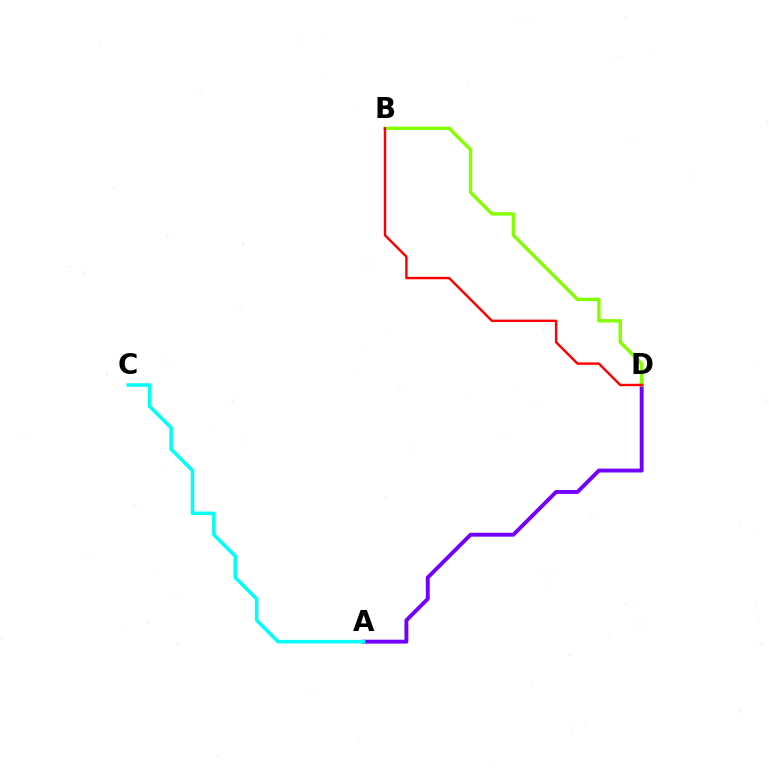{('A', 'D'): [{'color': '#7200ff', 'line_style': 'solid', 'thickness': 2.8}], ('A', 'C'): [{'color': '#00fff6', 'line_style': 'solid', 'thickness': 2.55}], ('B', 'D'): [{'color': '#84ff00', 'line_style': 'solid', 'thickness': 2.44}, {'color': '#ff0000', 'line_style': 'solid', 'thickness': 1.75}]}